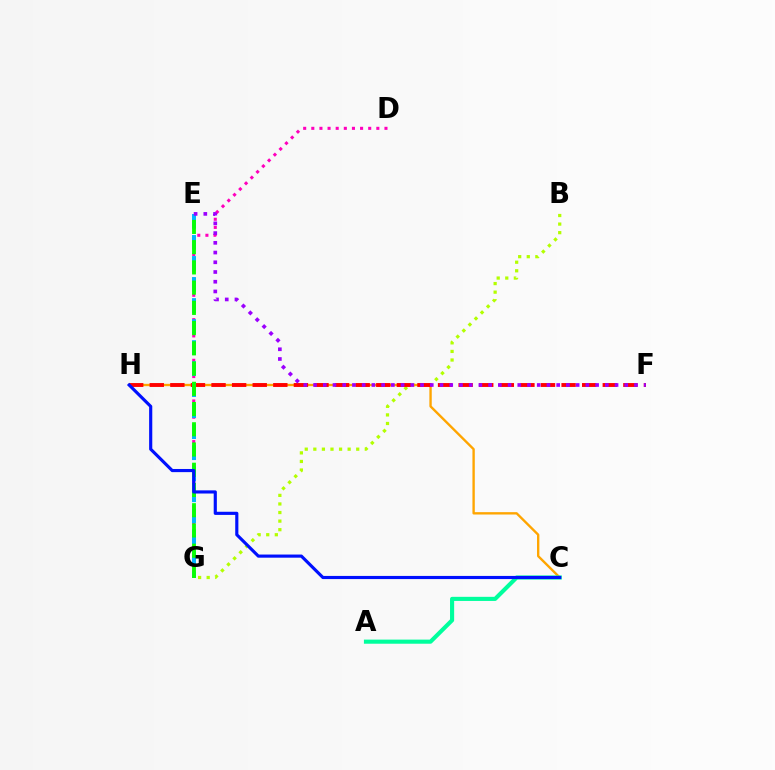{('B', 'G'): [{'color': '#b3ff00', 'line_style': 'dotted', 'thickness': 2.33}], ('C', 'H'): [{'color': '#ffa500', 'line_style': 'solid', 'thickness': 1.7}, {'color': '#0010ff', 'line_style': 'solid', 'thickness': 2.27}], ('D', 'G'): [{'color': '#ff00bd', 'line_style': 'dotted', 'thickness': 2.21}], ('A', 'C'): [{'color': '#00ff9d', 'line_style': 'solid', 'thickness': 2.96}], ('F', 'H'): [{'color': '#ff0000', 'line_style': 'dashed', 'thickness': 2.8}], ('E', 'G'): [{'color': '#00b5ff', 'line_style': 'dashed', 'thickness': 2.86}, {'color': '#08ff00', 'line_style': 'dashed', 'thickness': 2.75}], ('E', 'F'): [{'color': '#9b00ff', 'line_style': 'dotted', 'thickness': 2.64}]}